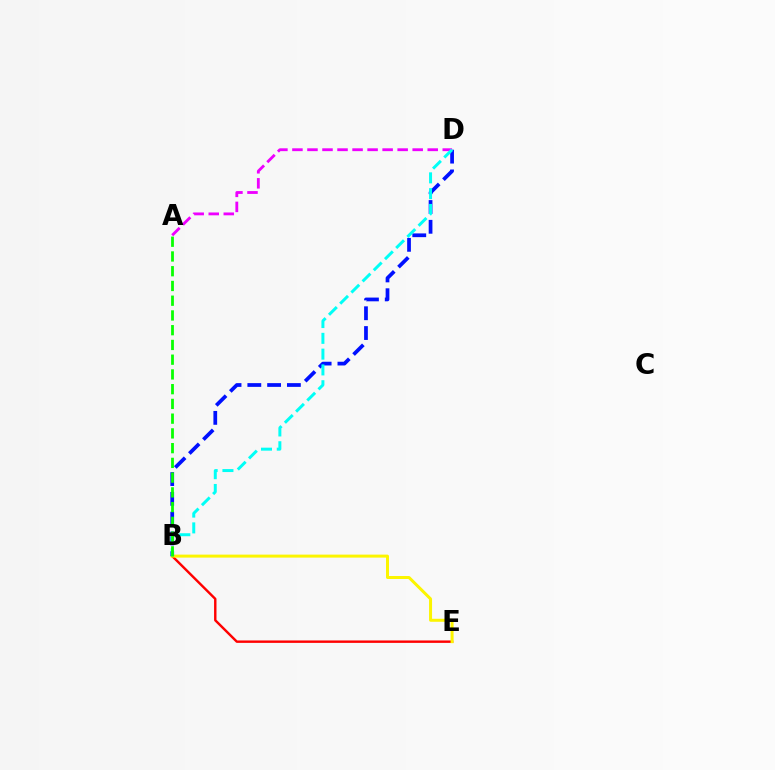{('B', 'E'): [{'color': '#ff0000', 'line_style': 'solid', 'thickness': 1.74}, {'color': '#fcf500', 'line_style': 'solid', 'thickness': 2.16}], ('B', 'D'): [{'color': '#0010ff', 'line_style': 'dashed', 'thickness': 2.69}, {'color': '#00fff6', 'line_style': 'dashed', 'thickness': 2.15}], ('A', 'D'): [{'color': '#ee00ff', 'line_style': 'dashed', 'thickness': 2.04}], ('A', 'B'): [{'color': '#08ff00', 'line_style': 'dashed', 'thickness': 2.0}]}